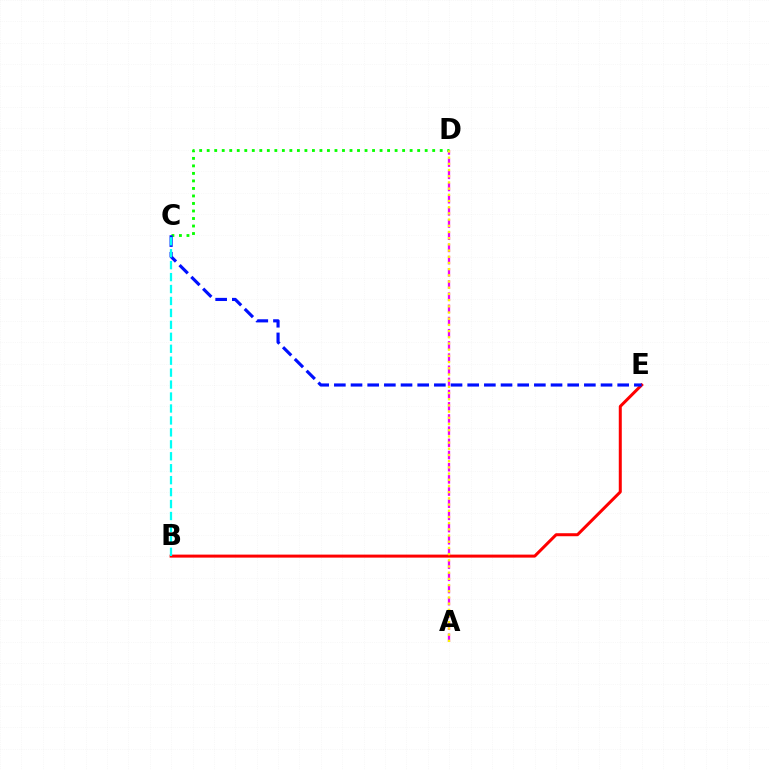{('A', 'D'): [{'color': '#ee00ff', 'line_style': 'dashed', 'thickness': 1.65}, {'color': '#fcf500', 'line_style': 'dotted', 'thickness': 1.68}], ('C', 'D'): [{'color': '#08ff00', 'line_style': 'dotted', 'thickness': 2.04}], ('B', 'E'): [{'color': '#ff0000', 'line_style': 'solid', 'thickness': 2.16}], ('C', 'E'): [{'color': '#0010ff', 'line_style': 'dashed', 'thickness': 2.26}], ('B', 'C'): [{'color': '#00fff6', 'line_style': 'dashed', 'thickness': 1.62}]}